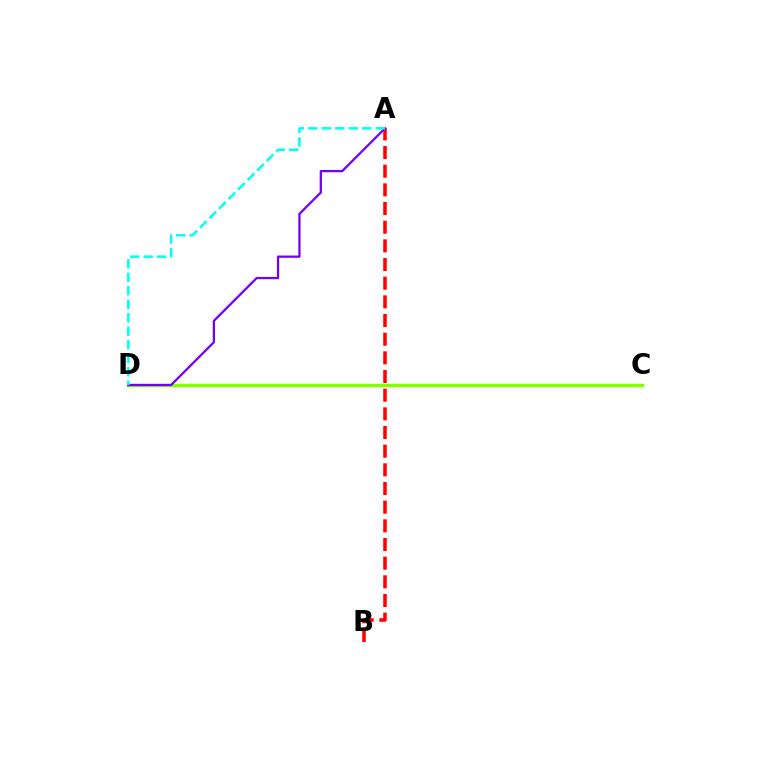{('A', 'B'): [{'color': '#ff0000', 'line_style': 'dashed', 'thickness': 2.54}], ('C', 'D'): [{'color': '#84ff00', 'line_style': 'solid', 'thickness': 2.45}], ('A', 'D'): [{'color': '#7200ff', 'line_style': 'solid', 'thickness': 1.64}, {'color': '#00fff6', 'line_style': 'dashed', 'thickness': 1.83}]}